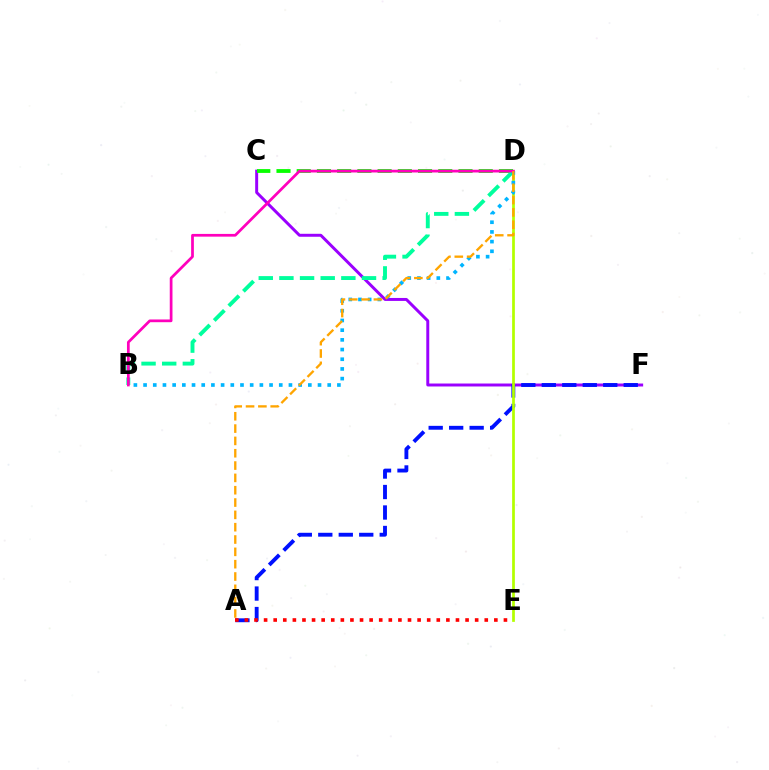{('C', 'F'): [{'color': '#9b00ff', 'line_style': 'solid', 'thickness': 2.13}], ('C', 'D'): [{'color': '#08ff00', 'line_style': 'dashed', 'thickness': 2.75}], ('B', 'D'): [{'color': '#00ff9d', 'line_style': 'dashed', 'thickness': 2.8}, {'color': '#00b5ff', 'line_style': 'dotted', 'thickness': 2.63}, {'color': '#ff00bd', 'line_style': 'solid', 'thickness': 1.97}], ('A', 'F'): [{'color': '#0010ff', 'line_style': 'dashed', 'thickness': 2.78}], ('D', 'E'): [{'color': '#b3ff00', 'line_style': 'solid', 'thickness': 1.97}], ('A', 'E'): [{'color': '#ff0000', 'line_style': 'dotted', 'thickness': 2.61}], ('A', 'D'): [{'color': '#ffa500', 'line_style': 'dashed', 'thickness': 1.67}]}